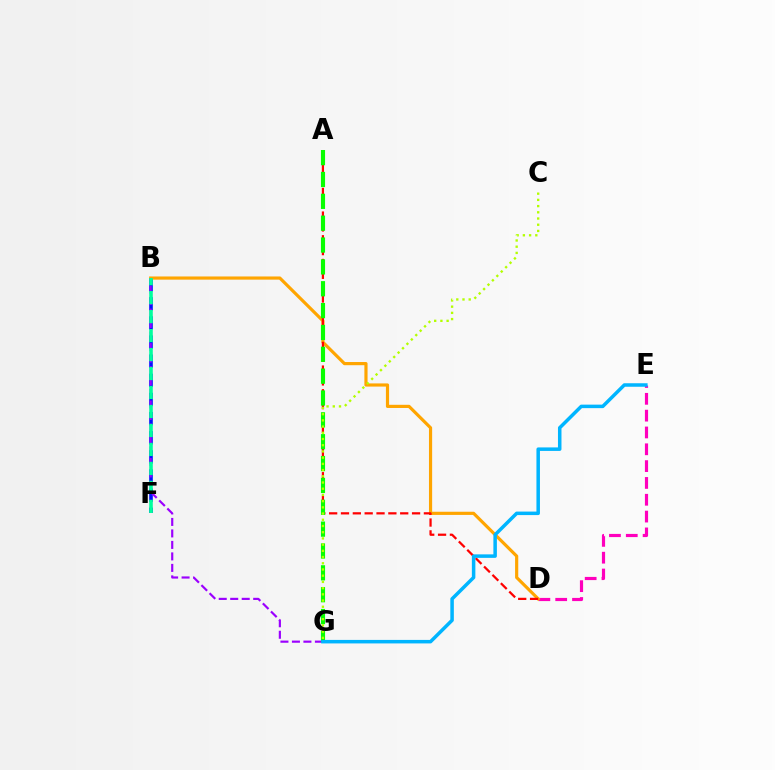{('D', 'E'): [{'color': '#ff00bd', 'line_style': 'dashed', 'thickness': 2.29}], ('B', 'F'): [{'color': '#0010ff', 'line_style': 'dashed', 'thickness': 2.6}, {'color': '#00ff9d', 'line_style': 'dashed', 'thickness': 2.58}], ('B', 'D'): [{'color': '#ffa500', 'line_style': 'solid', 'thickness': 2.28}], ('B', 'G'): [{'color': '#9b00ff', 'line_style': 'dashed', 'thickness': 1.56}], ('A', 'D'): [{'color': '#ff0000', 'line_style': 'dashed', 'thickness': 1.61}], ('A', 'G'): [{'color': '#08ff00', 'line_style': 'dashed', 'thickness': 2.97}], ('C', 'G'): [{'color': '#b3ff00', 'line_style': 'dotted', 'thickness': 1.69}], ('E', 'G'): [{'color': '#00b5ff', 'line_style': 'solid', 'thickness': 2.52}]}